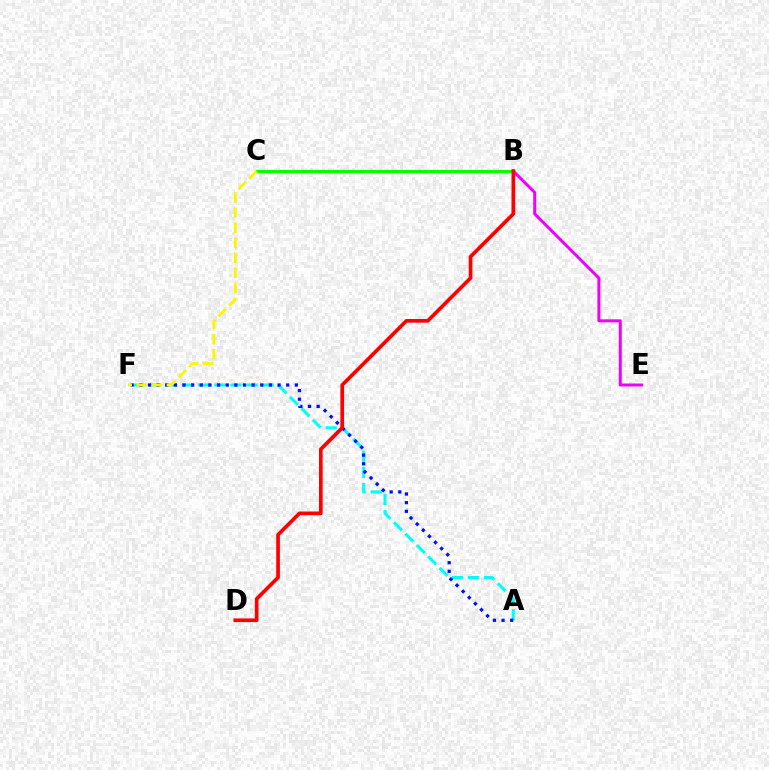{('A', 'F'): [{'color': '#00fff6', 'line_style': 'dashed', 'thickness': 2.19}, {'color': '#0010ff', 'line_style': 'dotted', 'thickness': 2.35}], ('B', 'C'): [{'color': '#08ff00', 'line_style': 'solid', 'thickness': 2.27}], ('B', 'E'): [{'color': '#ee00ff', 'line_style': 'solid', 'thickness': 2.15}], ('C', 'F'): [{'color': '#fcf500', 'line_style': 'dashed', 'thickness': 2.04}], ('B', 'D'): [{'color': '#ff0000', 'line_style': 'solid', 'thickness': 2.64}]}